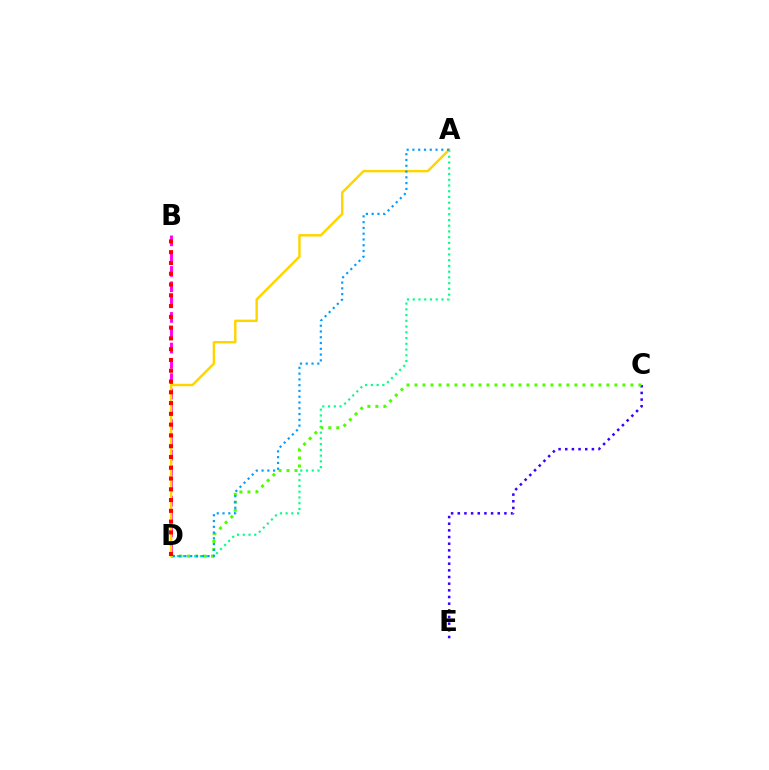{('A', 'D'): [{'color': '#00ff86', 'line_style': 'dotted', 'thickness': 1.56}, {'color': '#ffd500', 'line_style': 'solid', 'thickness': 1.76}, {'color': '#009eff', 'line_style': 'dotted', 'thickness': 1.57}], ('C', 'E'): [{'color': '#3700ff', 'line_style': 'dotted', 'thickness': 1.81}], ('B', 'D'): [{'color': '#ff00ed', 'line_style': 'dashed', 'thickness': 2.08}, {'color': '#ff0000', 'line_style': 'dotted', 'thickness': 2.93}], ('C', 'D'): [{'color': '#4fff00', 'line_style': 'dotted', 'thickness': 2.17}]}